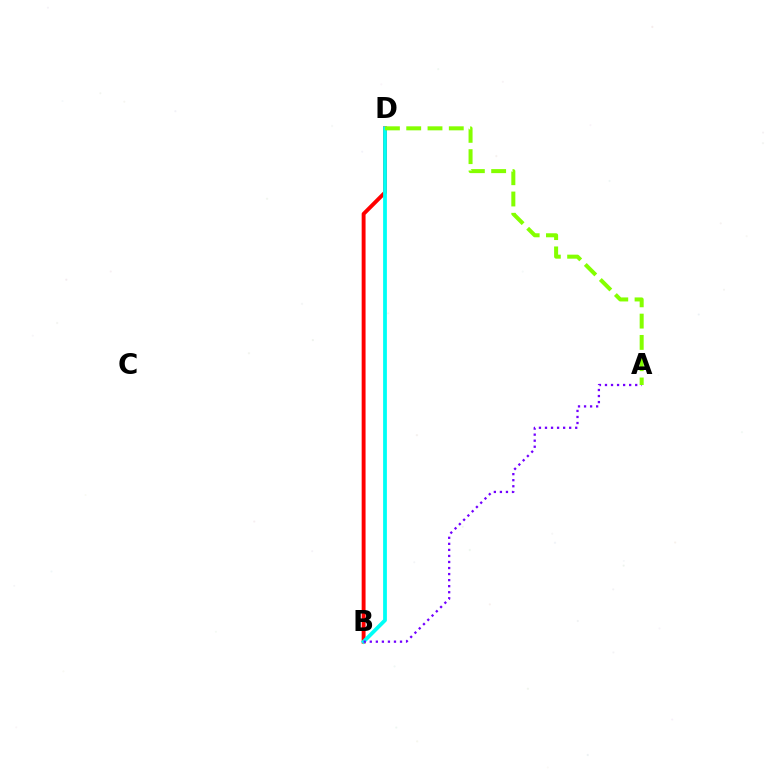{('B', 'D'): [{'color': '#ff0000', 'line_style': 'solid', 'thickness': 2.81}, {'color': '#00fff6', 'line_style': 'solid', 'thickness': 2.72}], ('A', 'B'): [{'color': '#7200ff', 'line_style': 'dotted', 'thickness': 1.64}], ('A', 'D'): [{'color': '#84ff00', 'line_style': 'dashed', 'thickness': 2.89}]}